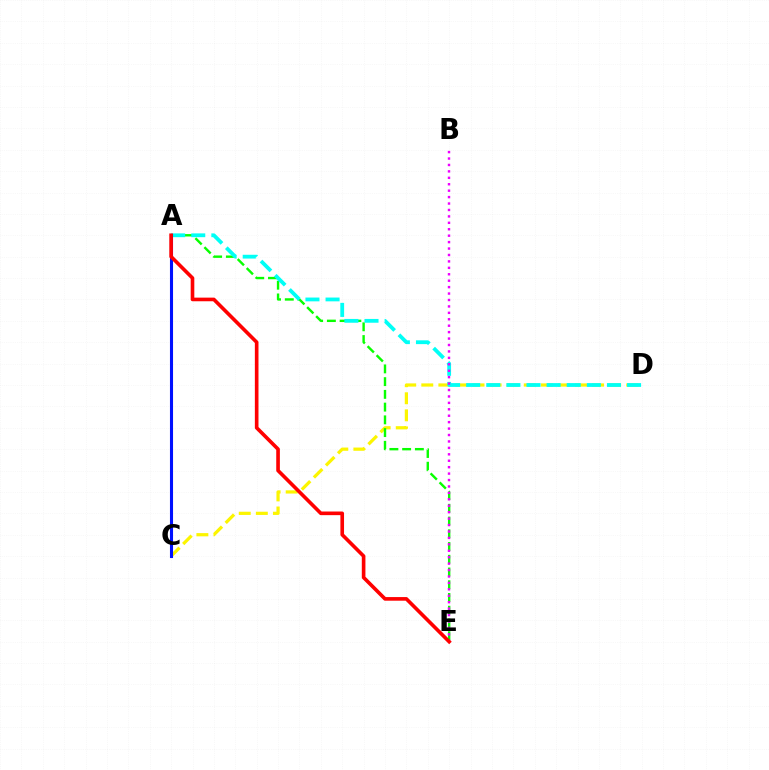{('C', 'D'): [{'color': '#fcf500', 'line_style': 'dashed', 'thickness': 2.32}], ('A', 'E'): [{'color': '#08ff00', 'line_style': 'dashed', 'thickness': 1.73}, {'color': '#ff0000', 'line_style': 'solid', 'thickness': 2.61}], ('A', 'D'): [{'color': '#00fff6', 'line_style': 'dashed', 'thickness': 2.73}], ('B', 'E'): [{'color': '#ee00ff', 'line_style': 'dotted', 'thickness': 1.75}], ('A', 'C'): [{'color': '#0010ff', 'line_style': 'solid', 'thickness': 2.22}]}